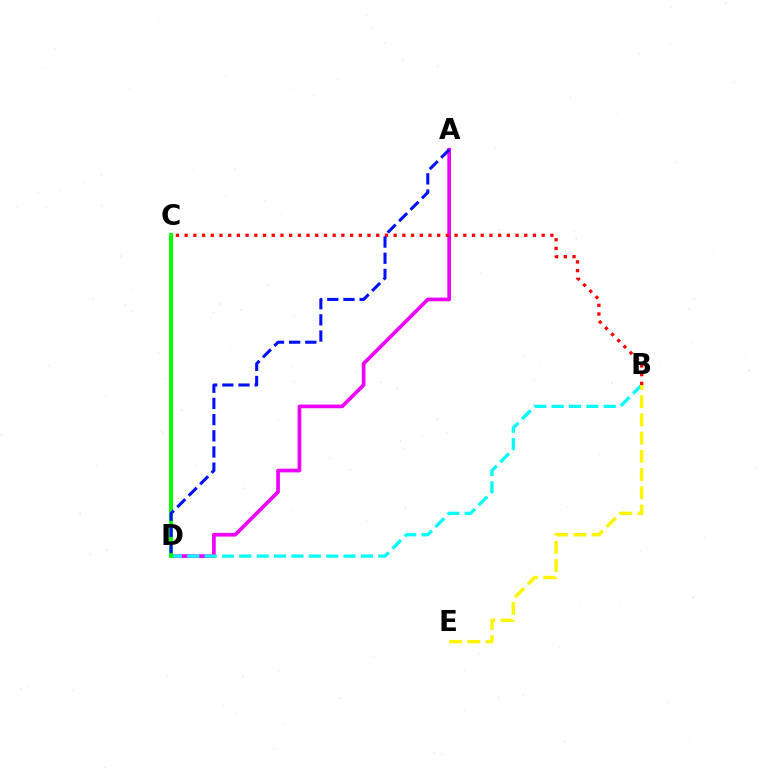{('A', 'D'): [{'color': '#ee00ff', 'line_style': 'solid', 'thickness': 2.65}, {'color': '#0010ff', 'line_style': 'dashed', 'thickness': 2.2}], ('B', 'D'): [{'color': '#00fff6', 'line_style': 'dashed', 'thickness': 2.36}], ('C', 'D'): [{'color': '#08ff00', 'line_style': 'solid', 'thickness': 2.86}], ('B', 'E'): [{'color': '#fcf500', 'line_style': 'dashed', 'thickness': 2.48}], ('B', 'C'): [{'color': '#ff0000', 'line_style': 'dotted', 'thickness': 2.37}]}